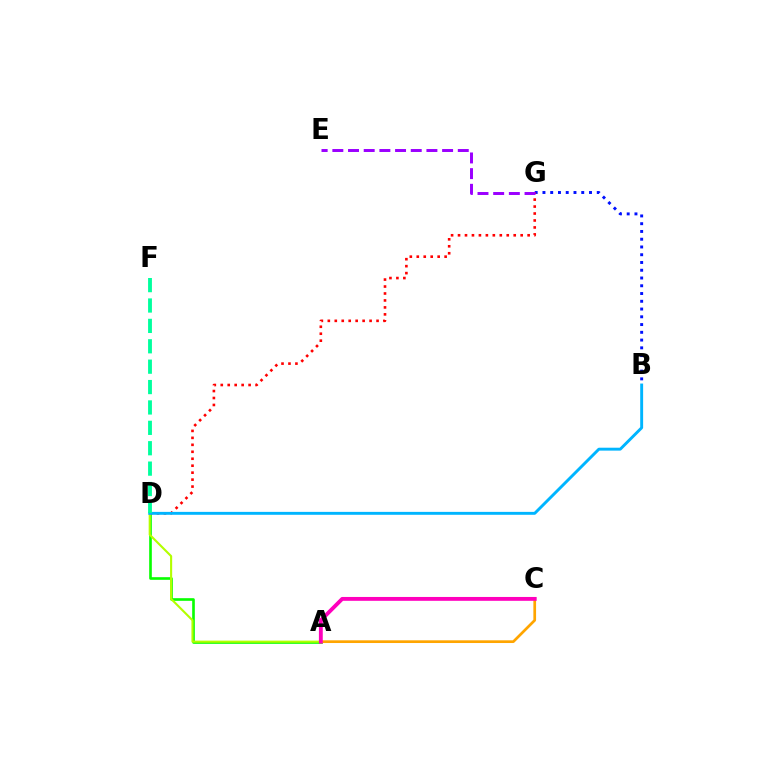{('B', 'G'): [{'color': '#0010ff', 'line_style': 'dotted', 'thickness': 2.11}], ('A', 'D'): [{'color': '#08ff00', 'line_style': 'solid', 'thickness': 1.9}, {'color': '#b3ff00', 'line_style': 'solid', 'thickness': 1.52}], ('D', 'G'): [{'color': '#ff0000', 'line_style': 'dotted', 'thickness': 1.89}], ('B', 'D'): [{'color': '#00b5ff', 'line_style': 'solid', 'thickness': 2.09}], ('A', 'C'): [{'color': '#ffa500', 'line_style': 'solid', 'thickness': 1.95}, {'color': '#ff00bd', 'line_style': 'solid', 'thickness': 2.78}], ('D', 'F'): [{'color': '#00ff9d', 'line_style': 'dashed', 'thickness': 2.77}], ('E', 'G'): [{'color': '#9b00ff', 'line_style': 'dashed', 'thickness': 2.13}]}